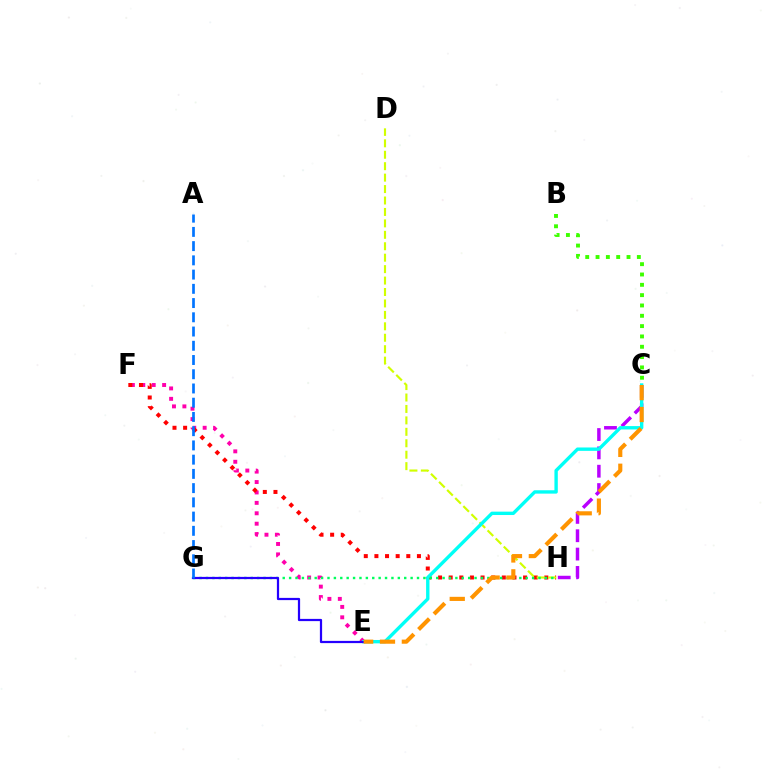{('E', 'F'): [{'color': '#ff00ac', 'line_style': 'dotted', 'thickness': 2.83}], ('C', 'H'): [{'color': '#b900ff', 'line_style': 'dashed', 'thickness': 2.49}], ('F', 'H'): [{'color': '#ff0000', 'line_style': 'dotted', 'thickness': 2.89}], ('D', 'H'): [{'color': '#d1ff00', 'line_style': 'dashed', 'thickness': 1.55}], ('B', 'C'): [{'color': '#3dff00', 'line_style': 'dotted', 'thickness': 2.81}], ('C', 'E'): [{'color': '#00fff6', 'line_style': 'solid', 'thickness': 2.43}, {'color': '#ff9400', 'line_style': 'dashed', 'thickness': 2.97}], ('G', 'H'): [{'color': '#00ff5c', 'line_style': 'dotted', 'thickness': 1.74}], ('E', 'G'): [{'color': '#2500ff', 'line_style': 'solid', 'thickness': 1.6}], ('A', 'G'): [{'color': '#0074ff', 'line_style': 'dashed', 'thickness': 1.93}]}